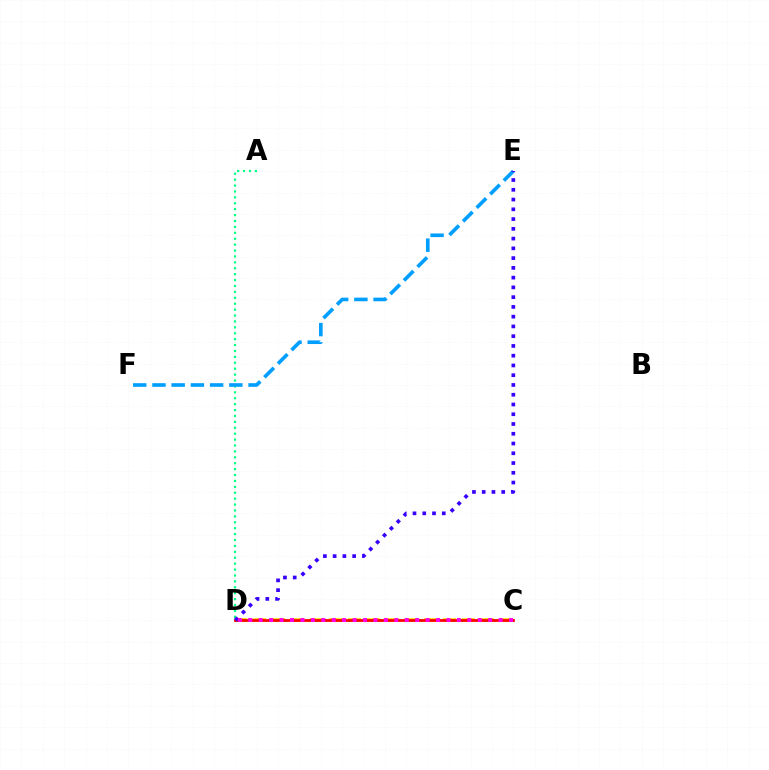{('A', 'D'): [{'color': '#00ff86', 'line_style': 'dotted', 'thickness': 1.61}], ('E', 'F'): [{'color': '#009eff', 'line_style': 'dashed', 'thickness': 2.61}], ('C', 'D'): [{'color': '#ffd500', 'line_style': 'dashed', 'thickness': 2.58}, {'color': '#4fff00', 'line_style': 'dotted', 'thickness': 2.18}, {'color': '#ff0000', 'line_style': 'solid', 'thickness': 1.97}, {'color': '#ff00ed', 'line_style': 'dotted', 'thickness': 2.83}], ('D', 'E'): [{'color': '#3700ff', 'line_style': 'dotted', 'thickness': 2.65}]}